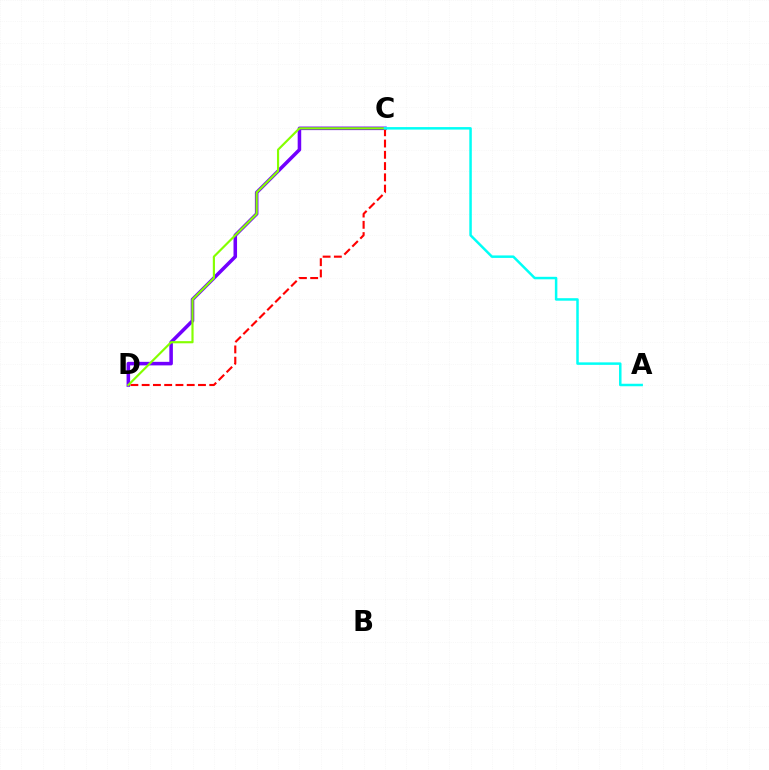{('C', 'D'): [{'color': '#7200ff', 'line_style': 'solid', 'thickness': 2.55}, {'color': '#ff0000', 'line_style': 'dashed', 'thickness': 1.53}, {'color': '#84ff00', 'line_style': 'solid', 'thickness': 1.56}], ('A', 'C'): [{'color': '#00fff6', 'line_style': 'solid', 'thickness': 1.8}]}